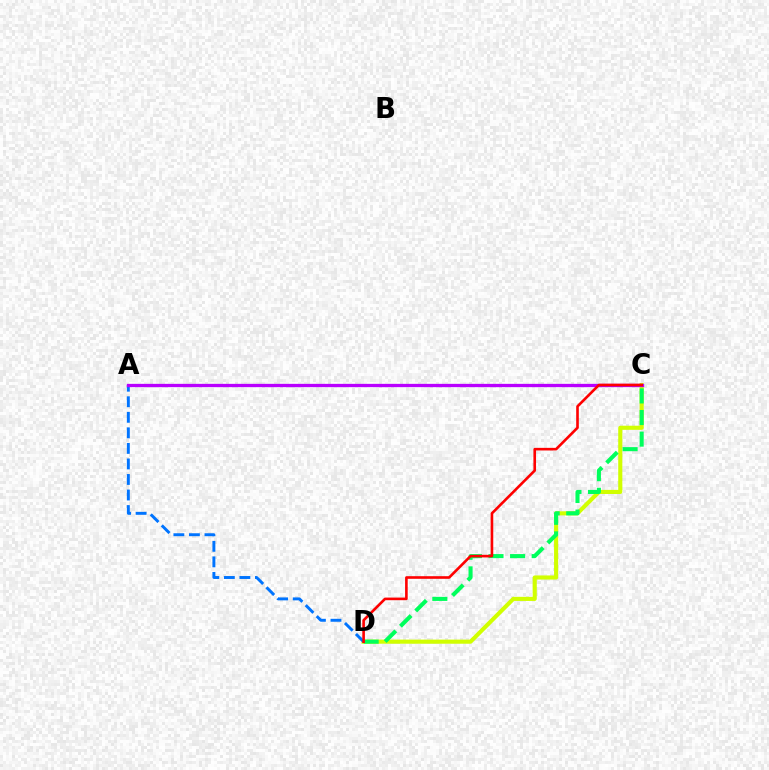{('C', 'D'): [{'color': '#d1ff00', 'line_style': 'solid', 'thickness': 2.96}, {'color': '#00ff5c', 'line_style': 'dashed', 'thickness': 2.93}, {'color': '#ff0000', 'line_style': 'solid', 'thickness': 1.89}], ('A', 'D'): [{'color': '#0074ff', 'line_style': 'dashed', 'thickness': 2.11}], ('A', 'C'): [{'color': '#b900ff', 'line_style': 'solid', 'thickness': 2.37}]}